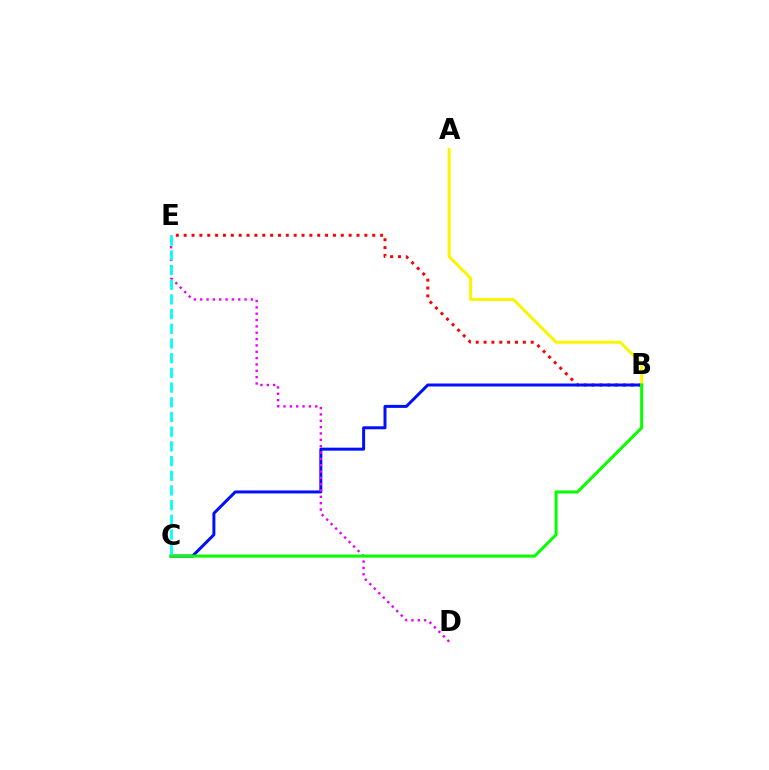{('B', 'E'): [{'color': '#ff0000', 'line_style': 'dotted', 'thickness': 2.13}], ('B', 'C'): [{'color': '#0010ff', 'line_style': 'solid', 'thickness': 2.15}, {'color': '#08ff00', 'line_style': 'solid', 'thickness': 2.18}], ('D', 'E'): [{'color': '#ee00ff', 'line_style': 'dotted', 'thickness': 1.72}], ('A', 'B'): [{'color': '#fcf500', 'line_style': 'solid', 'thickness': 2.17}], ('C', 'E'): [{'color': '#00fff6', 'line_style': 'dashed', 'thickness': 2.0}]}